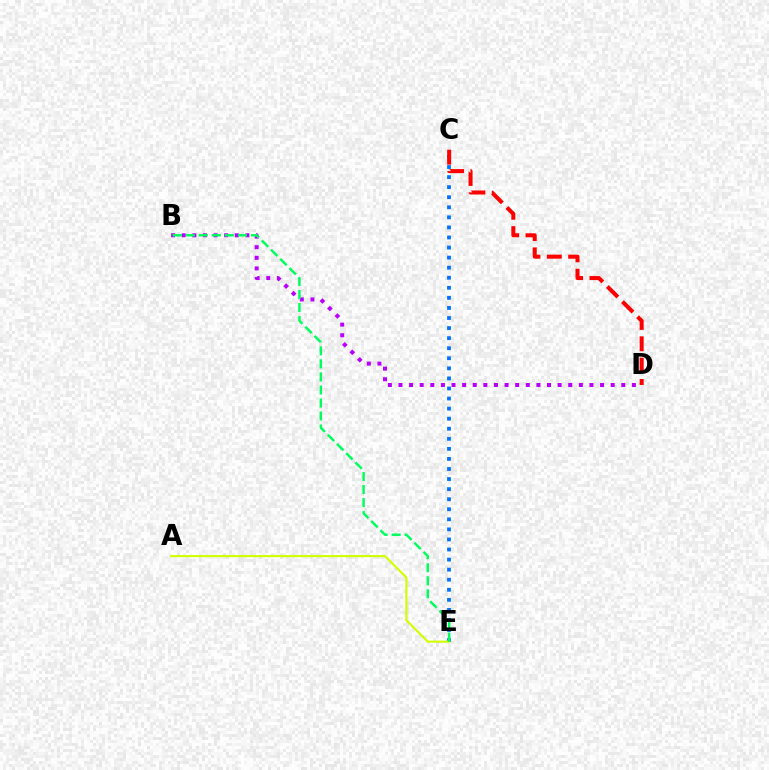{('C', 'E'): [{'color': '#0074ff', 'line_style': 'dotted', 'thickness': 2.73}], ('B', 'D'): [{'color': '#b900ff', 'line_style': 'dotted', 'thickness': 2.88}], ('C', 'D'): [{'color': '#ff0000', 'line_style': 'dashed', 'thickness': 2.9}], ('A', 'E'): [{'color': '#d1ff00', 'line_style': 'solid', 'thickness': 1.53}], ('B', 'E'): [{'color': '#00ff5c', 'line_style': 'dashed', 'thickness': 1.77}]}